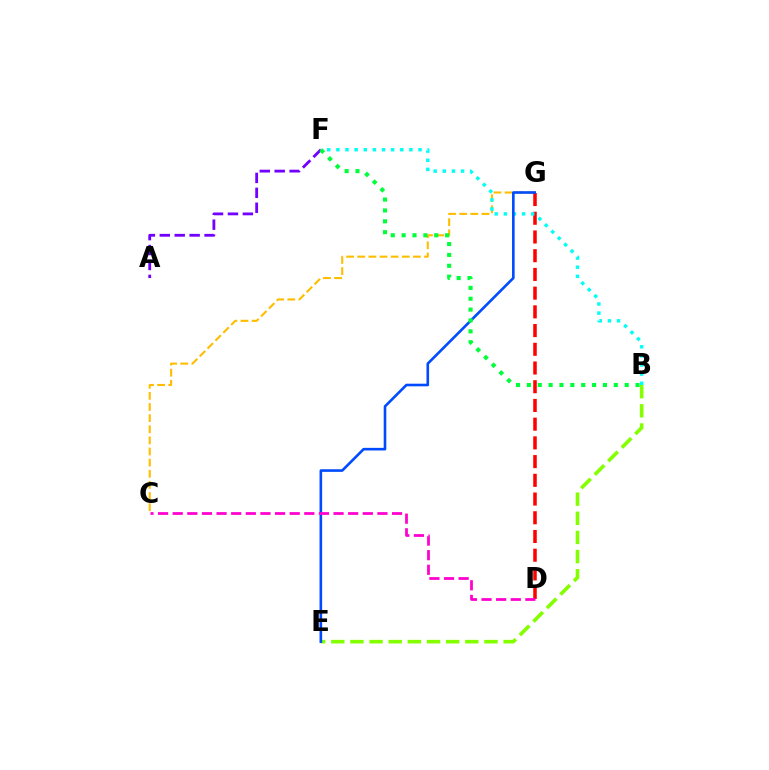{('B', 'E'): [{'color': '#84ff00', 'line_style': 'dashed', 'thickness': 2.6}], ('C', 'G'): [{'color': '#ffbd00', 'line_style': 'dashed', 'thickness': 1.51}], ('D', 'G'): [{'color': '#ff0000', 'line_style': 'dashed', 'thickness': 2.54}], ('B', 'F'): [{'color': '#00fff6', 'line_style': 'dotted', 'thickness': 2.48}, {'color': '#00ff39', 'line_style': 'dotted', 'thickness': 2.95}], ('A', 'F'): [{'color': '#7200ff', 'line_style': 'dashed', 'thickness': 2.03}], ('E', 'G'): [{'color': '#004bff', 'line_style': 'solid', 'thickness': 1.88}], ('C', 'D'): [{'color': '#ff00cf', 'line_style': 'dashed', 'thickness': 1.99}]}